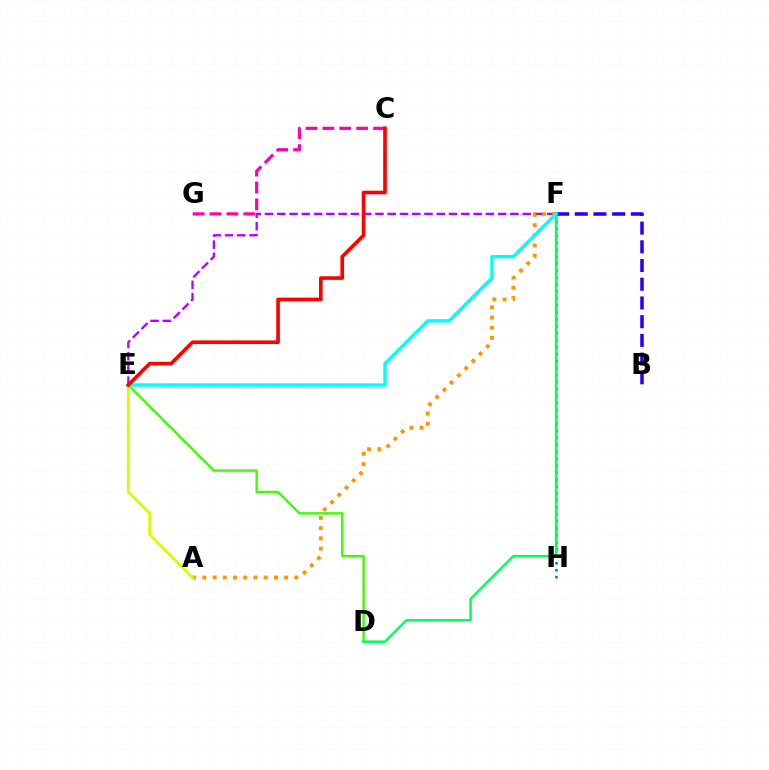{('F', 'H'): [{'color': '#0074ff', 'line_style': 'dotted', 'thickness': 1.89}], ('E', 'F'): [{'color': '#b900ff', 'line_style': 'dashed', 'thickness': 1.67}, {'color': '#00fff6', 'line_style': 'solid', 'thickness': 2.46}], ('D', 'E'): [{'color': '#3dff00', 'line_style': 'solid', 'thickness': 1.75}], ('A', 'F'): [{'color': '#ff9400', 'line_style': 'dotted', 'thickness': 2.78}], ('A', 'E'): [{'color': '#d1ff00', 'line_style': 'solid', 'thickness': 2.06}], ('C', 'G'): [{'color': '#ff00ac', 'line_style': 'dashed', 'thickness': 2.3}], ('D', 'F'): [{'color': '#00ff5c', 'line_style': 'solid', 'thickness': 1.79}], ('B', 'F'): [{'color': '#2500ff', 'line_style': 'dashed', 'thickness': 2.54}], ('C', 'E'): [{'color': '#ff0000', 'line_style': 'solid', 'thickness': 2.62}]}